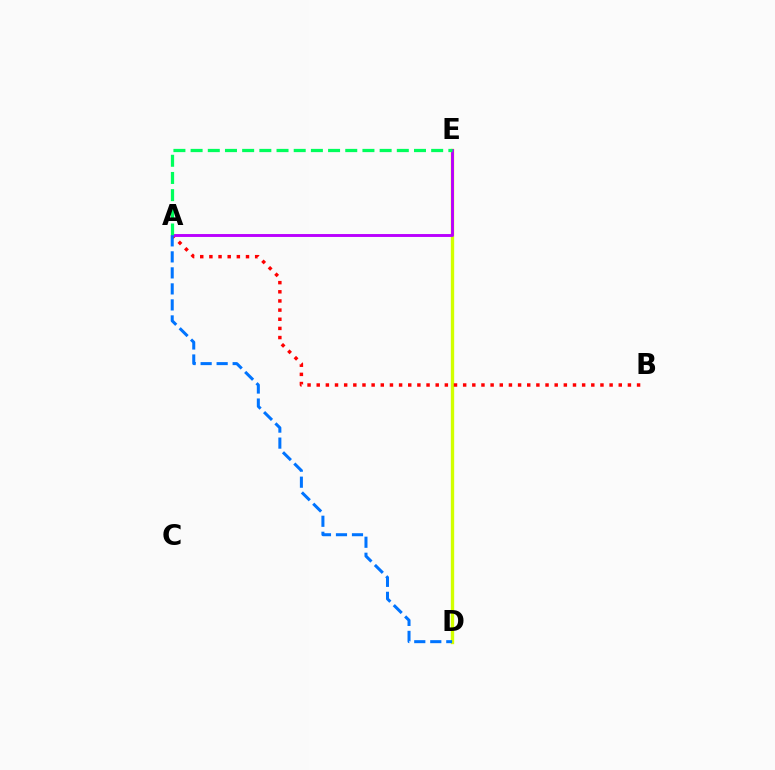{('D', 'E'): [{'color': '#d1ff00', 'line_style': 'solid', 'thickness': 2.41}], ('A', 'B'): [{'color': '#ff0000', 'line_style': 'dotted', 'thickness': 2.49}], ('A', 'E'): [{'color': '#b900ff', 'line_style': 'solid', 'thickness': 2.09}, {'color': '#00ff5c', 'line_style': 'dashed', 'thickness': 2.33}], ('A', 'D'): [{'color': '#0074ff', 'line_style': 'dashed', 'thickness': 2.18}]}